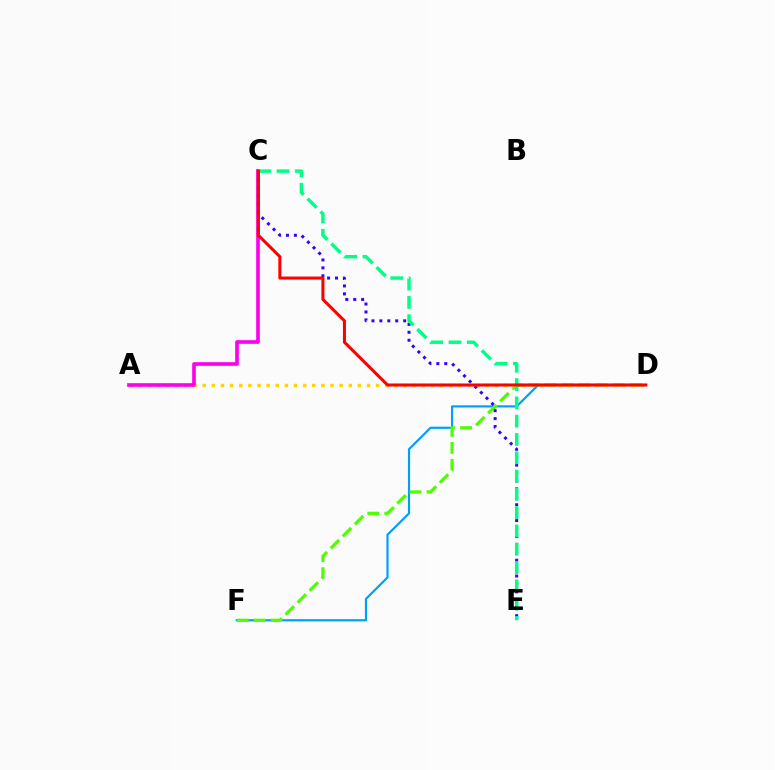{('D', 'F'): [{'color': '#009eff', 'line_style': 'solid', 'thickness': 1.57}, {'color': '#4fff00', 'line_style': 'dashed', 'thickness': 2.31}], ('A', 'D'): [{'color': '#ffd500', 'line_style': 'dotted', 'thickness': 2.48}], ('C', 'E'): [{'color': '#3700ff', 'line_style': 'dotted', 'thickness': 2.15}, {'color': '#00ff86', 'line_style': 'dashed', 'thickness': 2.49}], ('A', 'C'): [{'color': '#ff00ed', 'line_style': 'solid', 'thickness': 2.63}], ('C', 'D'): [{'color': '#ff0000', 'line_style': 'solid', 'thickness': 2.19}]}